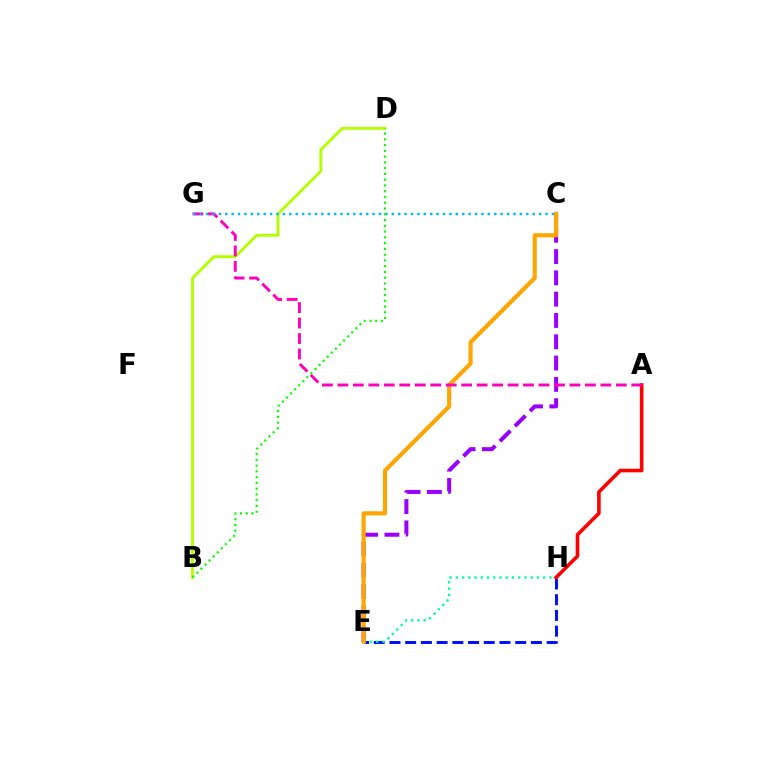{('C', 'E'): [{'color': '#9b00ff', 'line_style': 'dashed', 'thickness': 2.89}, {'color': '#ffa500', 'line_style': 'solid', 'thickness': 2.97}], ('E', 'H'): [{'color': '#0010ff', 'line_style': 'dashed', 'thickness': 2.14}, {'color': '#00ff9d', 'line_style': 'dotted', 'thickness': 1.7}], ('B', 'D'): [{'color': '#b3ff00', 'line_style': 'solid', 'thickness': 2.08}, {'color': '#08ff00', 'line_style': 'dotted', 'thickness': 1.57}], ('A', 'H'): [{'color': '#ff0000', 'line_style': 'solid', 'thickness': 2.59}], ('A', 'G'): [{'color': '#ff00bd', 'line_style': 'dashed', 'thickness': 2.1}], ('C', 'G'): [{'color': '#00b5ff', 'line_style': 'dotted', 'thickness': 1.74}]}